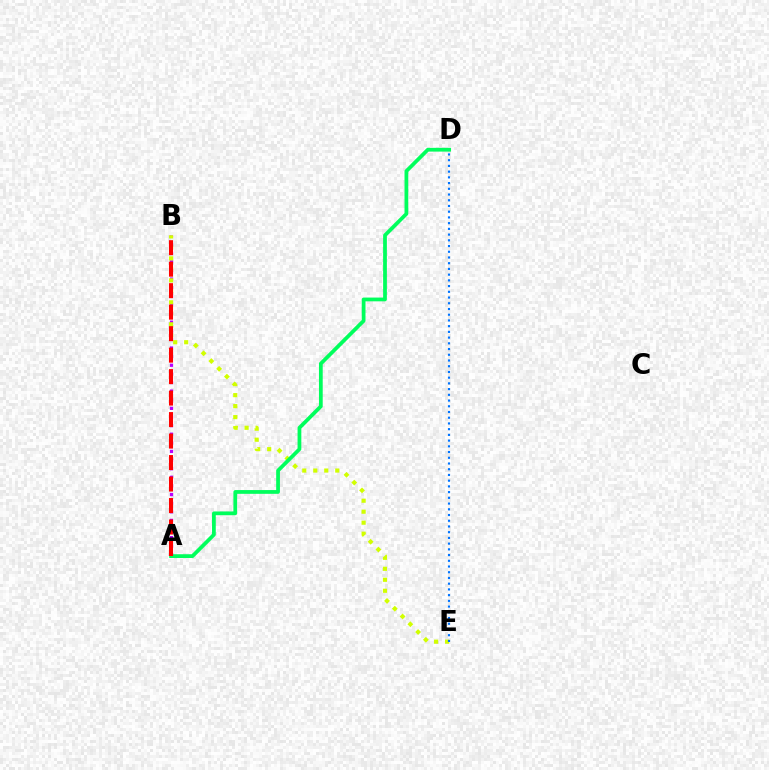{('A', 'B'): [{'color': '#b900ff', 'line_style': 'dotted', 'thickness': 2.34}, {'color': '#ff0000', 'line_style': 'dashed', 'thickness': 2.92}], ('B', 'E'): [{'color': '#d1ff00', 'line_style': 'dotted', 'thickness': 2.99}], ('A', 'D'): [{'color': '#00ff5c', 'line_style': 'solid', 'thickness': 2.7}], ('D', 'E'): [{'color': '#0074ff', 'line_style': 'dotted', 'thickness': 1.55}]}